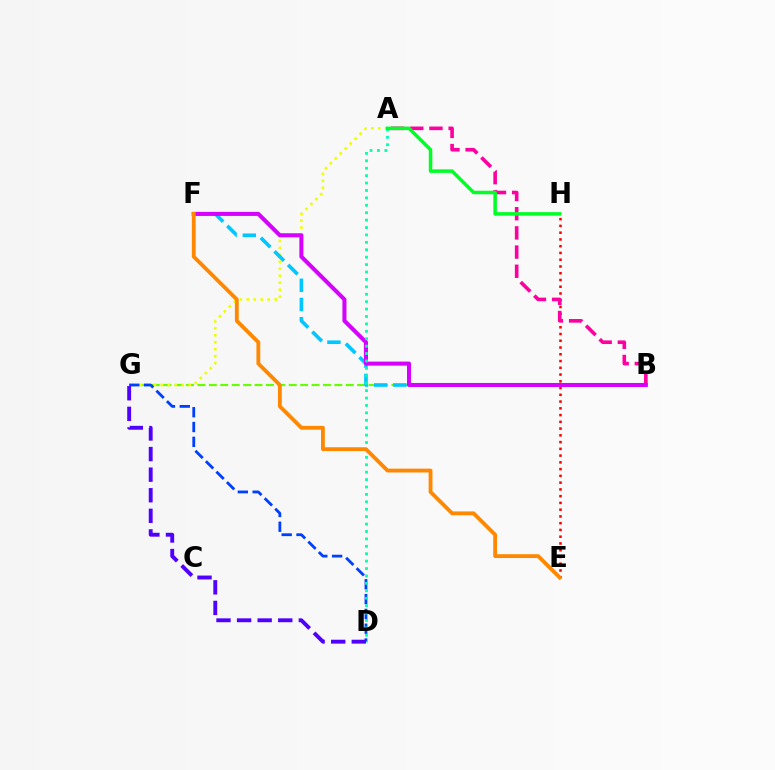{('E', 'H'): [{'color': '#ff0000', 'line_style': 'dotted', 'thickness': 1.84}], ('B', 'G'): [{'color': '#66ff00', 'line_style': 'dashed', 'thickness': 1.55}], ('A', 'B'): [{'color': '#ff00a0', 'line_style': 'dashed', 'thickness': 2.61}], ('A', 'G'): [{'color': '#eeff00', 'line_style': 'dotted', 'thickness': 1.89}], ('B', 'F'): [{'color': '#00c7ff', 'line_style': 'dashed', 'thickness': 2.61}, {'color': '#d600ff', 'line_style': 'solid', 'thickness': 2.91}], ('D', 'G'): [{'color': '#003fff', 'line_style': 'dashed', 'thickness': 2.01}, {'color': '#4f00ff', 'line_style': 'dashed', 'thickness': 2.8}], ('A', 'D'): [{'color': '#00ffaf', 'line_style': 'dotted', 'thickness': 2.01}], ('A', 'H'): [{'color': '#00ff27', 'line_style': 'solid', 'thickness': 2.53}], ('E', 'F'): [{'color': '#ff8800', 'line_style': 'solid', 'thickness': 2.75}]}